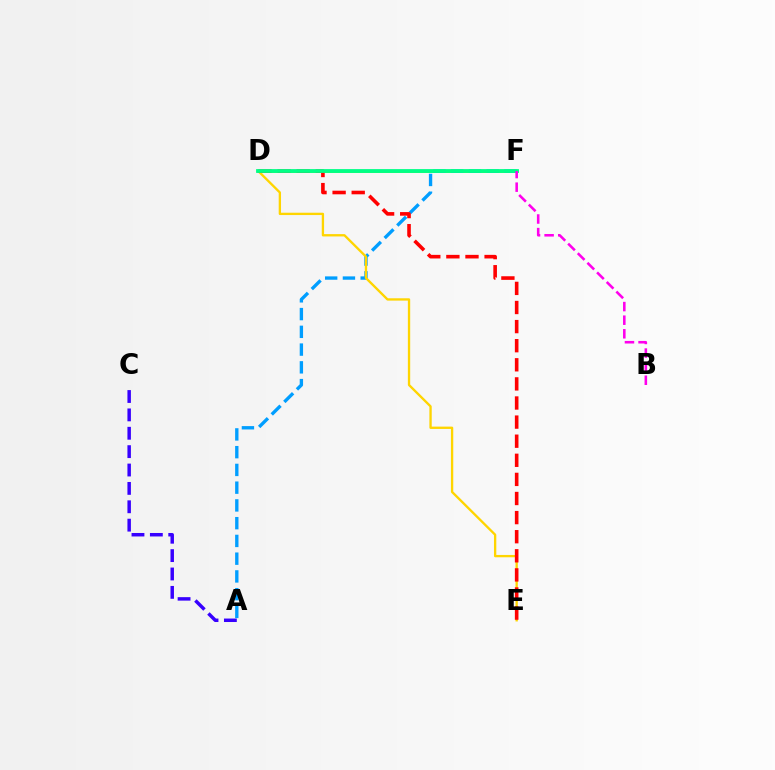{('D', 'F'): [{'color': '#4fff00', 'line_style': 'solid', 'thickness': 1.82}, {'color': '#00ff86', 'line_style': 'solid', 'thickness': 2.73}], ('A', 'F'): [{'color': '#009eff', 'line_style': 'dashed', 'thickness': 2.41}], ('D', 'E'): [{'color': '#ffd500', 'line_style': 'solid', 'thickness': 1.68}, {'color': '#ff0000', 'line_style': 'dashed', 'thickness': 2.59}], ('B', 'F'): [{'color': '#ff00ed', 'line_style': 'dashed', 'thickness': 1.85}], ('A', 'C'): [{'color': '#3700ff', 'line_style': 'dashed', 'thickness': 2.5}]}